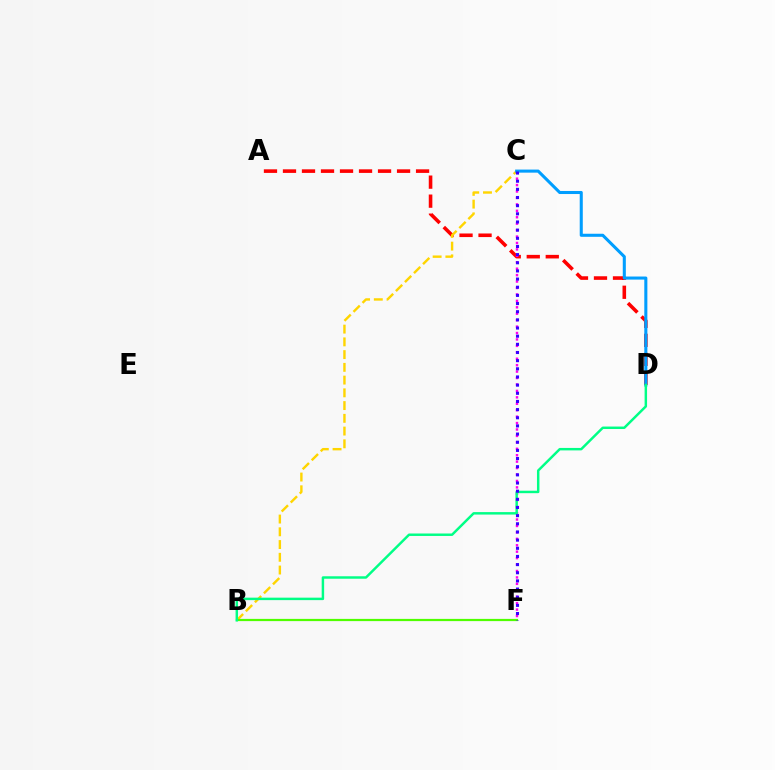{('A', 'D'): [{'color': '#ff0000', 'line_style': 'dashed', 'thickness': 2.58}], ('B', 'C'): [{'color': '#ffd500', 'line_style': 'dashed', 'thickness': 1.73}], ('C', 'F'): [{'color': '#ff00ed', 'line_style': 'dotted', 'thickness': 1.75}, {'color': '#3700ff', 'line_style': 'dotted', 'thickness': 2.22}], ('B', 'F'): [{'color': '#4fff00', 'line_style': 'solid', 'thickness': 1.6}], ('C', 'D'): [{'color': '#009eff', 'line_style': 'solid', 'thickness': 2.21}], ('B', 'D'): [{'color': '#00ff86', 'line_style': 'solid', 'thickness': 1.77}]}